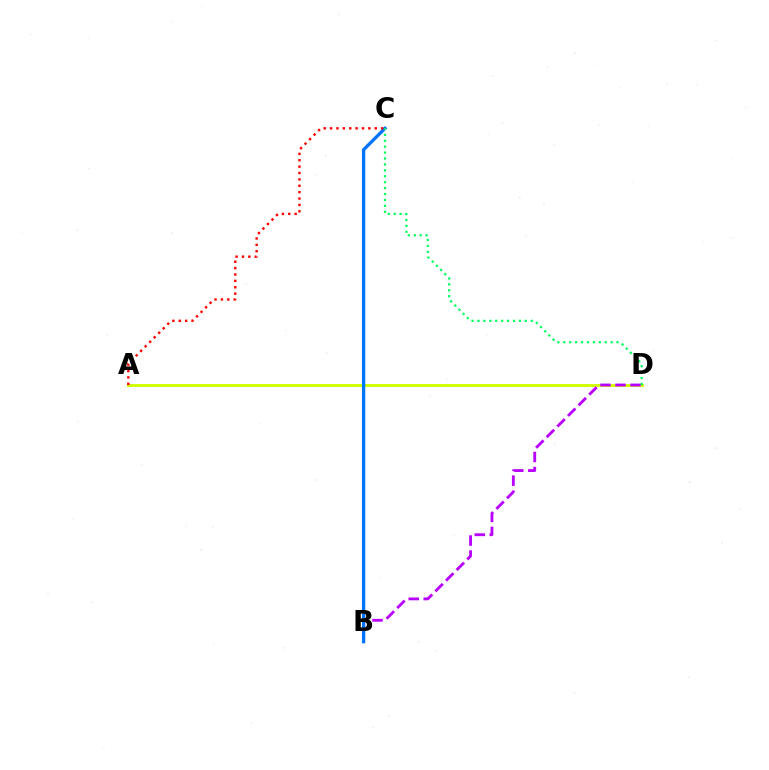{('A', 'D'): [{'color': '#d1ff00', 'line_style': 'solid', 'thickness': 2.07}], ('B', 'D'): [{'color': '#b900ff', 'line_style': 'dashed', 'thickness': 2.04}], ('B', 'C'): [{'color': '#0074ff', 'line_style': 'solid', 'thickness': 2.37}], ('A', 'C'): [{'color': '#ff0000', 'line_style': 'dotted', 'thickness': 1.73}], ('C', 'D'): [{'color': '#00ff5c', 'line_style': 'dotted', 'thickness': 1.61}]}